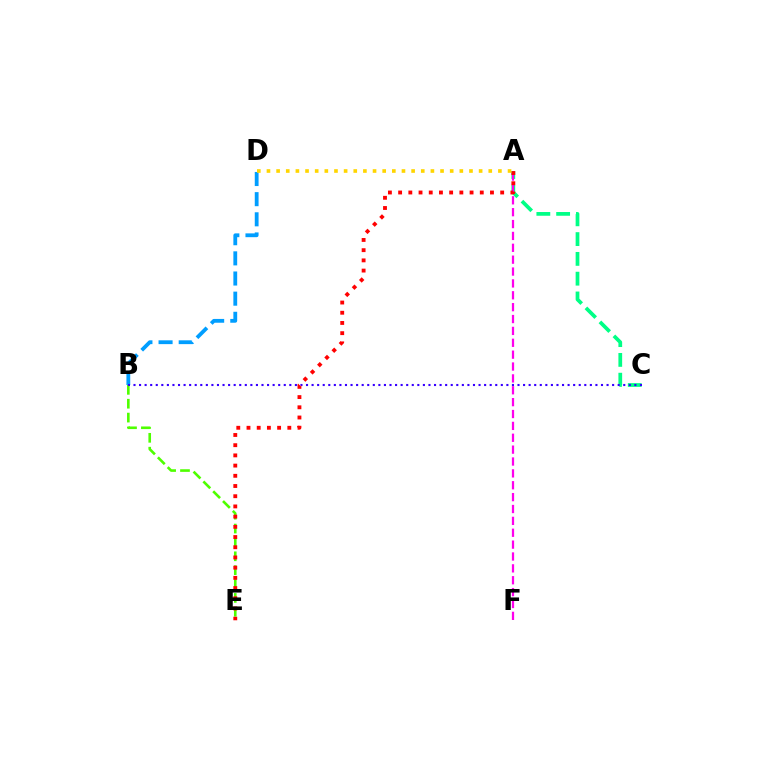{('B', 'E'): [{'color': '#4fff00', 'line_style': 'dashed', 'thickness': 1.88}], ('A', 'C'): [{'color': '#00ff86', 'line_style': 'dashed', 'thickness': 2.69}], ('B', 'D'): [{'color': '#009eff', 'line_style': 'dashed', 'thickness': 2.74}], ('A', 'F'): [{'color': '#ff00ed', 'line_style': 'dashed', 'thickness': 1.61}], ('B', 'C'): [{'color': '#3700ff', 'line_style': 'dotted', 'thickness': 1.51}], ('A', 'E'): [{'color': '#ff0000', 'line_style': 'dotted', 'thickness': 2.77}], ('A', 'D'): [{'color': '#ffd500', 'line_style': 'dotted', 'thickness': 2.62}]}